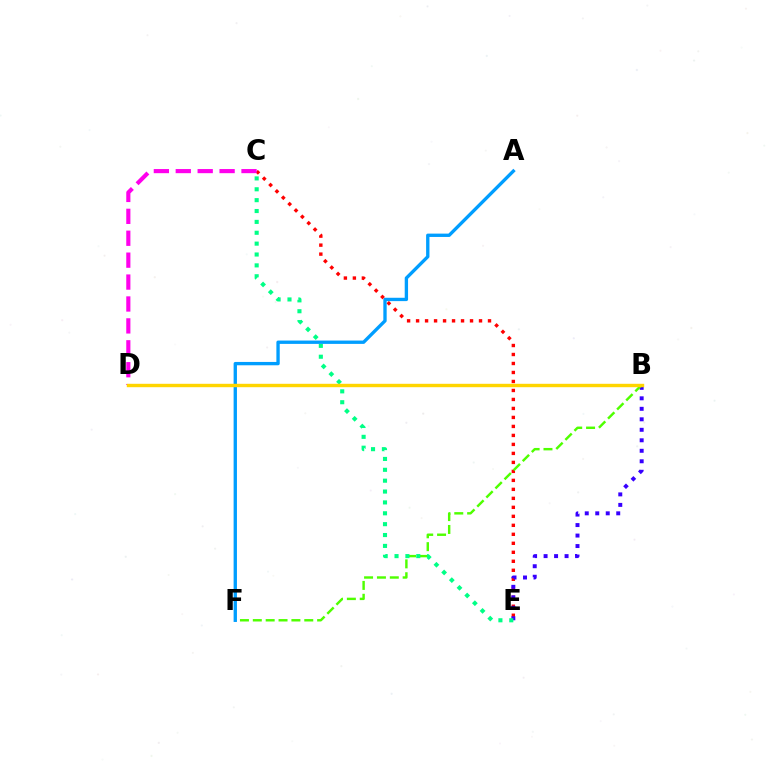{('C', 'E'): [{'color': '#ff0000', 'line_style': 'dotted', 'thickness': 2.44}, {'color': '#00ff86', 'line_style': 'dotted', 'thickness': 2.95}], ('C', 'D'): [{'color': '#ff00ed', 'line_style': 'dashed', 'thickness': 2.98}], ('B', 'E'): [{'color': '#3700ff', 'line_style': 'dotted', 'thickness': 2.85}], ('B', 'F'): [{'color': '#4fff00', 'line_style': 'dashed', 'thickness': 1.75}], ('A', 'F'): [{'color': '#009eff', 'line_style': 'solid', 'thickness': 2.4}], ('B', 'D'): [{'color': '#ffd500', 'line_style': 'solid', 'thickness': 2.45}]}